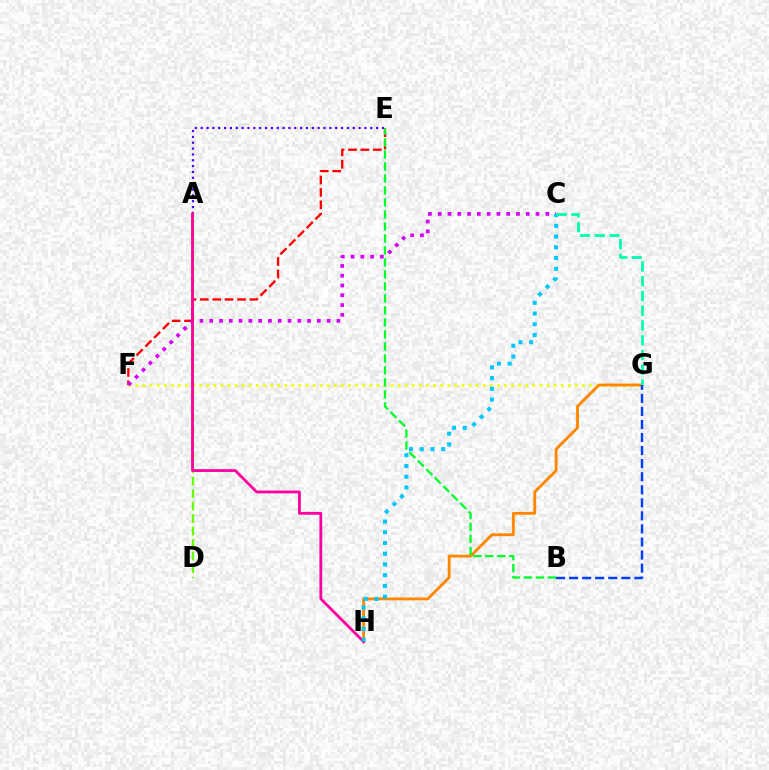{('F', 'G'): [{'color': '#eeff00', 'line_style': 'dotted', 'thickness': 1.93}], ('A', 'E'): [{'color': '#4f00ff', 'line_style': 'dotted', 'thickness': 1.59}], ('E', 'F'): [{'color': '#ff0000', 'line_style': 'dashed', 'thickness': 1.68}], ('G', 'H'): [{'color': '#ff8800', 'line_style': 'solid', 'thickness': 2.07}], ('A', 'D'): [{'color': '#66ff00', 'line_style': 'dashed', 'thickness': 1.7}], ('C', 'F'): [{'color': '#d600ff', 'line_style': 'dotted', 'thickness': 2.66}], ('A', 'H'): [{'color': '#ff00a0', 'line_style': 'solid', 'thickness': 2.02}], ('C', 'H'): [{'color': '#00c7ff', 'line_style': 'dotted', 'thickness': 2.92}], ('B', 'E'): [{'color': '#00ff27', 'line_style': 'dashed', 'thickness': 1.63}], ('C', 'G'): [{'color': '#00ffaf', 'line_style': 'dashed', 'thickness': 2.01}], ('B', 'G'): [{'color': '#003fff', 'line_style': 'dashed', 'thickness': 1.77}]}